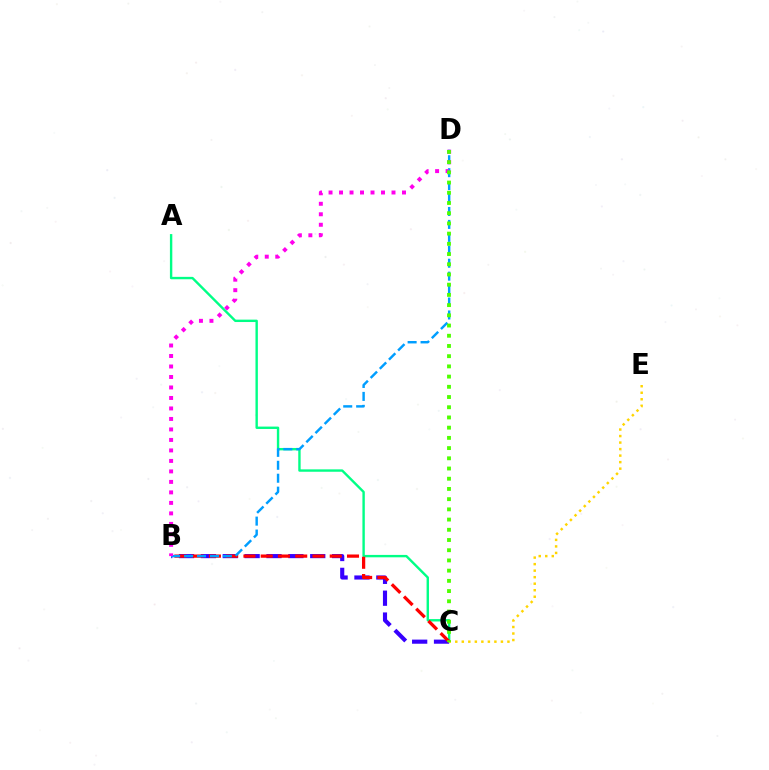{('B', 'C'): [{'color': '#3700ff', 'line_style': 'dashed', 'thickness': 2.97}, {'color': '#ff0000', 'line_style': 'dashed', 'thickness': 2.35}], ('A', 'C'): [{'color': '#00ff86', 'line_style': 'solid', 'thickness': 1.72}], ('C', 'E'): [{'color': '#ffd500', 'line_style': 'dotted', 'thickness': 1.77}], ('B', 'D'): [{'color': '#009eff', 'line_style': 'dashed', 'thickness': 1.76}, {'color': '#ff00ed', 'line_style': 'dotted', 'thickness': 2.85}], ('C', 'D'): [{'color': '#4fff00', 'line_style': 'dotted', 'thickness': 2.77}]}